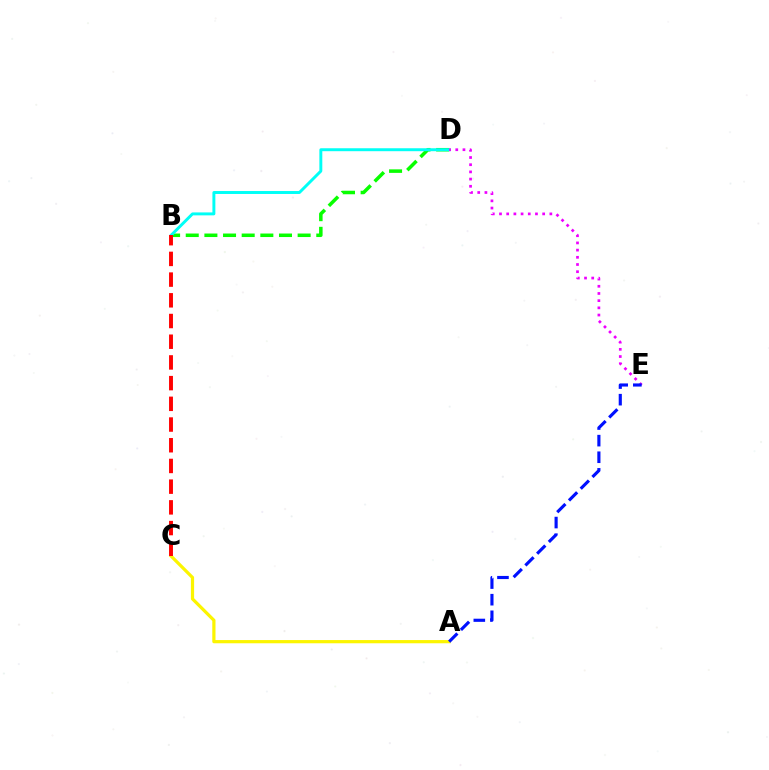{('A', 'C'): [{'color': '#fcf500', 'line_style': 'solid', 'thickness': 2.31}], ('B', 'D'): [{'color': '#08ff00', 'line_style': 'dashed', 'thickness': 2.53}, {'color': '#00fff6', 'line_style': 'solid', 'thickness': 2.12}], ('D', 'E'): [{'color': '#ee00ff', 'line_style': 'dotted', 'thickness': 1.95}], ('A', 'E'): [{'color': '#0010ff', 'line_style': 'dashed', 'thickness': 2.26}], ('B', 'C'): [{'color': '#ff0000', 'line_style': 'dashed', 'thickness': 2.81}]}